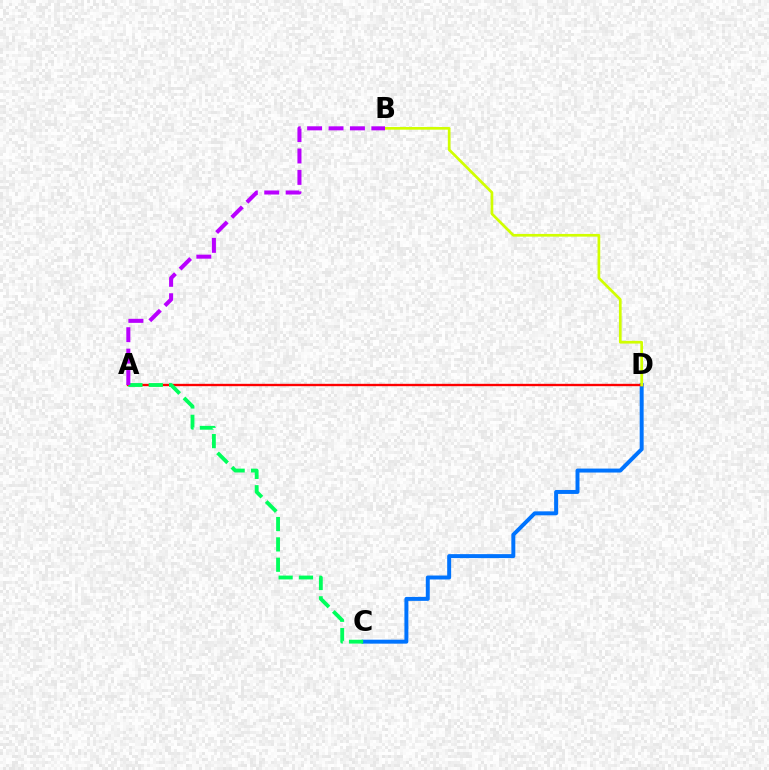{('C', 'D'): [{'color': '#0074ff', 'line_style': 'solid', 'thickness': 2.85}], ('A', 'D'): [{'color': '#ff0000', 'line_style': 'solid', 'thickness': 1.69}], ('B', 'D'): [{'color': '#d1ff00', 'line_style': 'solid', 'thickness': 1.94}], ('A', 'C'): [{'color': '#00ff5c', 'line_style': 'dashed', 'thickness': 2.76}], ('A', 'B'): [{'color': '#b900ff', 'line_style': 'dashed', 'thickness': 2.91}]}